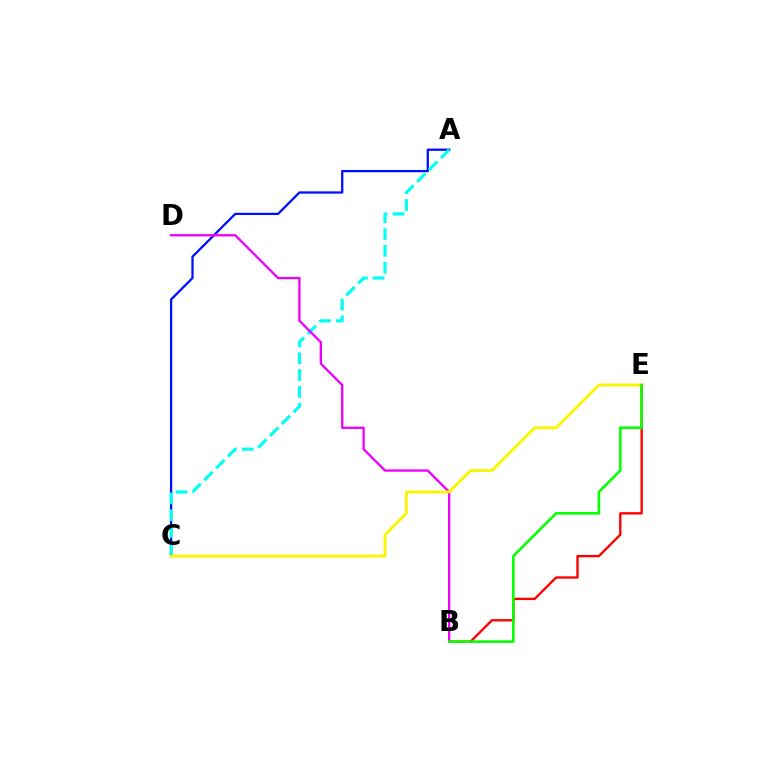{('A', 'C'): [{'color': '#0010ff', 'line_style': 'solid', 'thickness': 1.64}, {'color': '#00fff6', 'line_style': 'dashed', 'thickness': 2.28}], ('B', 'E'): [{'color': '#ff0000', 'line_style': 'solid', 'thickness': 1.69}, {'color': '#08ff00', 'line_style': 'solid', 'thickness': 1.88}], ('B', 'D'): [{'color': '#ee00ff', 'line_style': 'solid', 'thickness': 1.67}], ('C', 'E'): [{'color': '#fcf500', 'line_style': 'solid', 'thickness': 2.08}]}